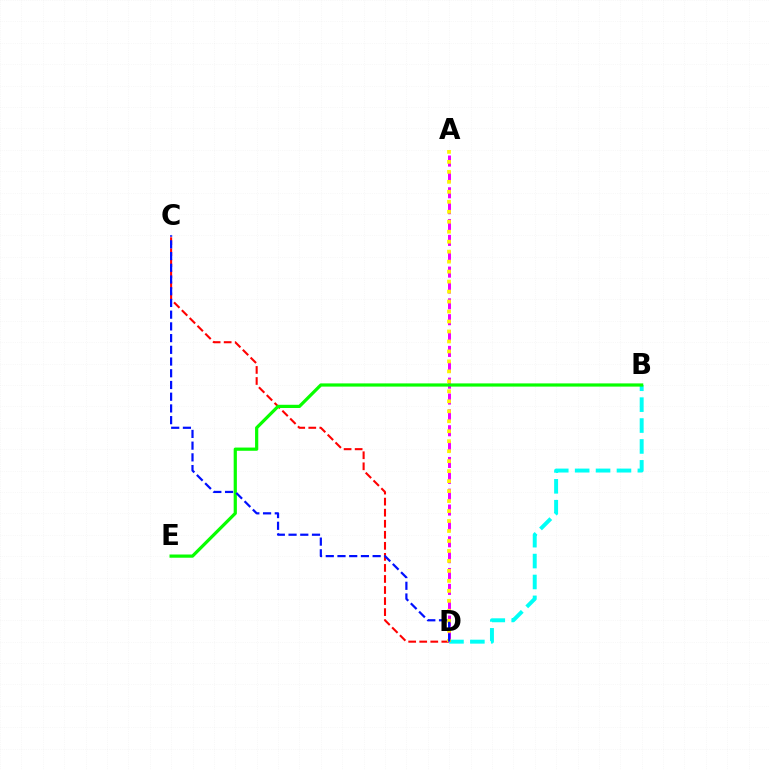{('C', 'D'): [{'color': '#ff0000', 'line_style': 'dashed', 'thickness': 1.5}, {'color': '#0010ff', 'line_style': 'dashed', 'thickness': 1.59}], ('A', 'D'): [{'color': '#ee00ff', 'line_style': 'dashed', 'thickness': 2.15}, {'color': '#fcf500', 'line_style': 'dotted', 'thickness': 2.71}], ('B', 'D'): [{'color': '#00fff6', 'line_style': 'dashed', 'thickness': 2.84}], ('B', 'E'): [{'color': '#08ff00', 'line_style': 'solid', 'thickness': 2.31}]}